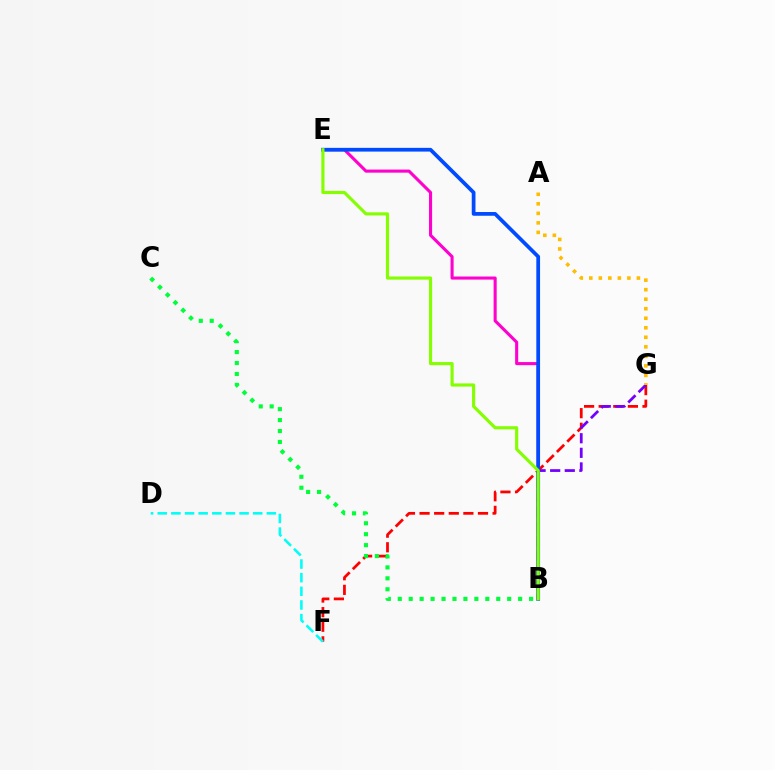{('F', 'G'): [{'color': '#ff0000', 'line_style': 'dashed', 'thickness': 1.98}], ('D', 'F'): [{'color': '#00fff6', 'line_style': 'dashed', 'thickness': 1.85}], ('B', 'E'): [{'color': '#ff00cf', 'line_style': 'solid', 'thickness': 2.22}, {'color': '#004bff', 'line_style': 'solid', 'thickness': 2.69}, {'color': '#84ff00', 'line_style': 'solid', 'thickness': 2.27}], ('B', 'C'): [{'color': '#00ff39', 'line_style': 'dotted', 'thickness': 2.97}], ('B', 'G'): [{'color': '#7200ff', 'line_style': 'dashed', 'thickness': 1.98}], ('A', 'G'): [{'color': '#ffbd00', 'line_style': 'dotted', 'thickness': 2.59}]}